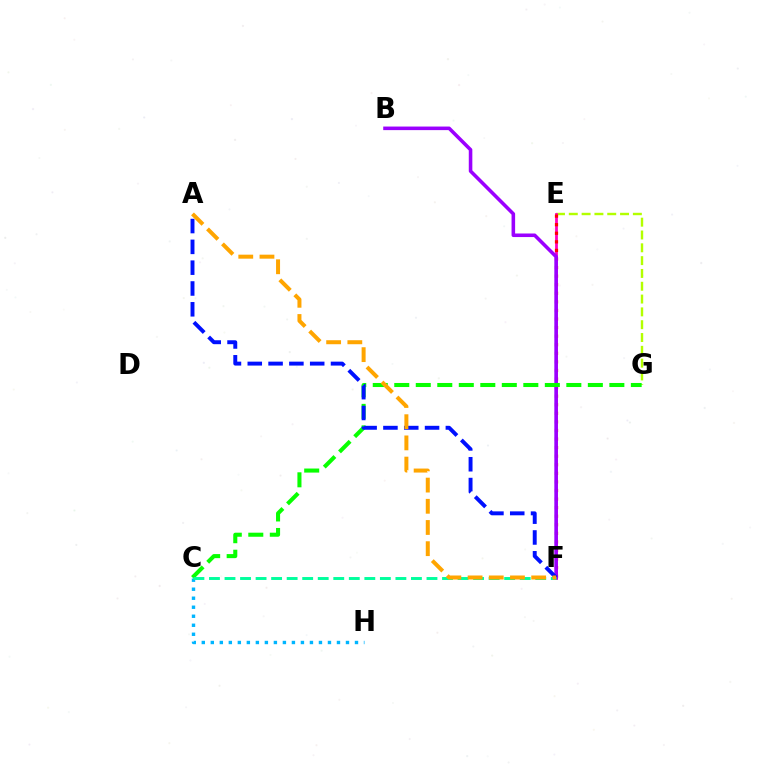{('E', 'G'): [{'color': '#b3ff00', 'line_style': 'dashed', 'thickness': 1.74}], ('C', 'H'): [{'color': '#00b5ff', 'line_style': 'dotted', 'thickness': 2.45}], ('E', 'F'): [{'color': '#ff00bd', 'line_style': 'solid', 'thickness': 2.02}, {'color': '#ff0000', 'line_style': 'dotted', 'thickness': 2.33}], ('B', 'F'): [{'color': '#9b00ff', 'line_style': 'solid', 'thickness': 2.57}], ('C', 'G'): [{'color': '#08ff00', 'line_style': 'dashed', 'thickness': 2.92}], ('A', 'F'): [{'color': '#0010ff', 'line_style': 'dashed', 'thickness': 2.83}, {'color': '#ffa500', 'line_style': 'dashed', 'thickness': 2.88}], ('C', 'F'): [{'color': '#00ff9d', 'line_style': 'dashed', 'thickness': 2.11}]}